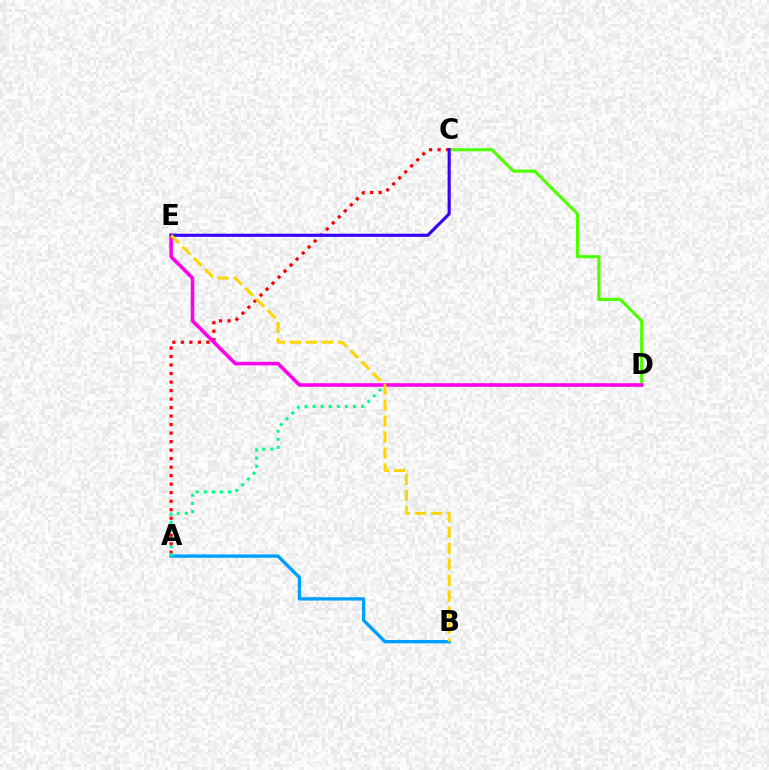{('A', 'B'): [{'color': '#009eff', 'line_style': 'solid', 'thickness': 2.39}], ('C', 'D'): [{'color': '#4fff00', 'line_style': 'solid', 'thickness': 2.22}], ('A', 'C'): [{'color': '#ff0000', 'line_style': 'dotted', 'thickness': 2.31}], ('A', 'D'): [{'color': '#00ff86', 'line_style': 'dotted', 'thickness': 2.19}], ('D', 'E'): [{'color': '#ff00ed', 'line_style': 'solid', 'thickness': 2.58}], ('C', 'E'): [{'color': '#3700ff', 'line_style': 'solid', 'thickness': 2.25}], ('B', 'E'): [{'color': '#ffd500', 'line_style': 'dashed', 'thickness': 2.17}]}